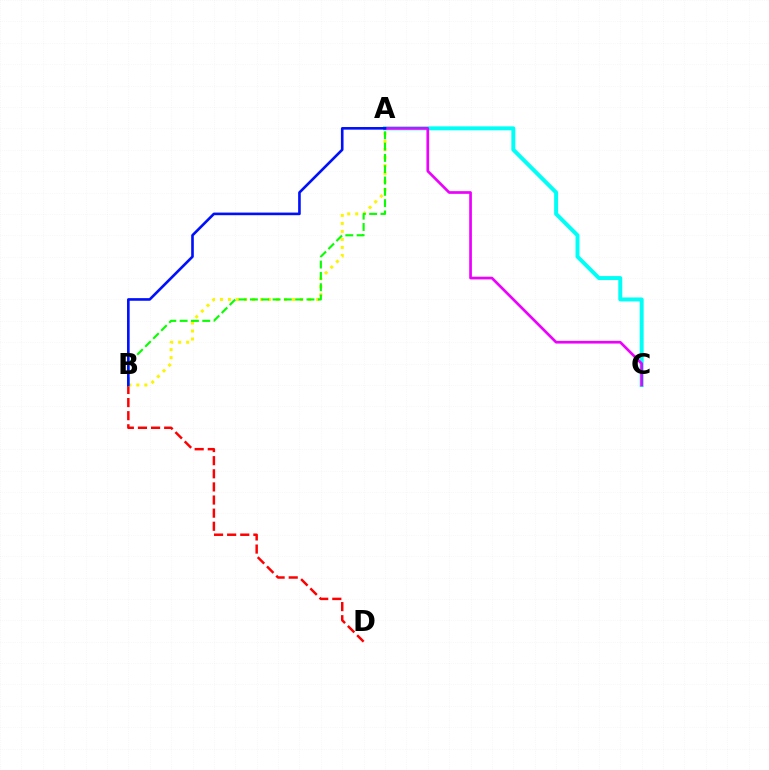{('A', 'C'): [{'color': '#00fff6', 'line_style': 'solid', 'thickness': 2.85}, {'color': '#ee00ff', 'line_style': 'solid', 'thickness': 1.94}], ('B', 'D'): [{'color': '#ff0000', 'line_style': 'dashed', 'thickness': 1.78}], ('A', 'B'): [{'color': '#fcf500', 'line_style': 'dotted', 'thickness': 2.18}, {'color': '#08ff00', 'line_style': 'dashed', 'thickness': 1.54}, {'color': '#0010ff', 'line_style': 'solid', 'thickness': 1.89}]}